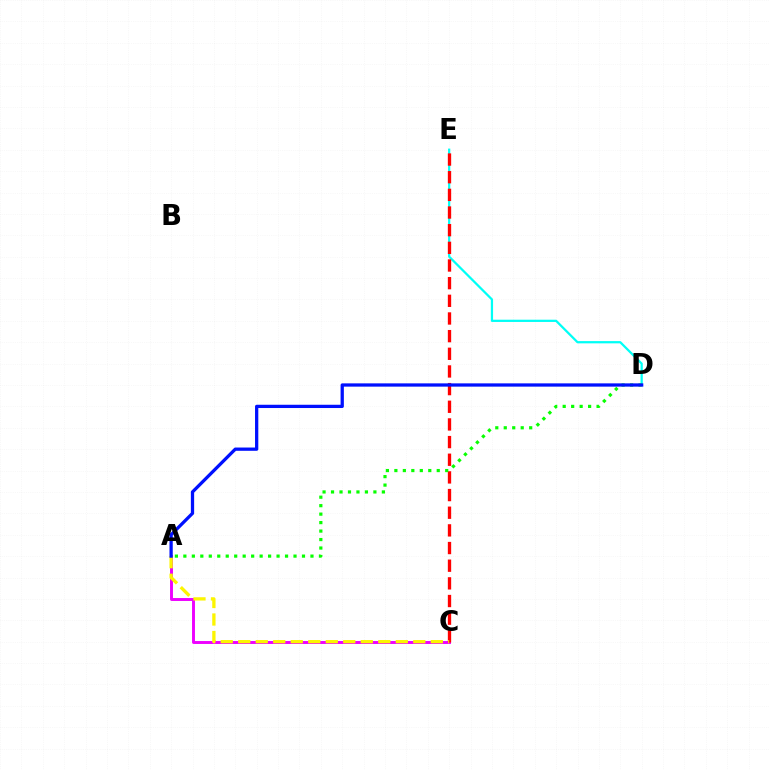{('A', 'C'): [{'color': '#ee00ff', 'line_style': 'solid', 'thickness': 2.11}, {'color': '#fcf500', 'line_style': 'dashed', 'thickness': 2.38}], ('D', 'E'): [{'color': '#00fff6', 'line_style': 'solid', 'thickness': 1.61}], ('C', 'E'): [{'color': '#ff0000', 'line_style': 'dashed', 'thickness': 2.4}], ('A', 'D'): [{'color': '#08ff00', 'line_style': 'dotted', 'thickness': 2.3}, {'color': '#0010ff', 'line_style': 'solid', 'thickness': 2.36}]}